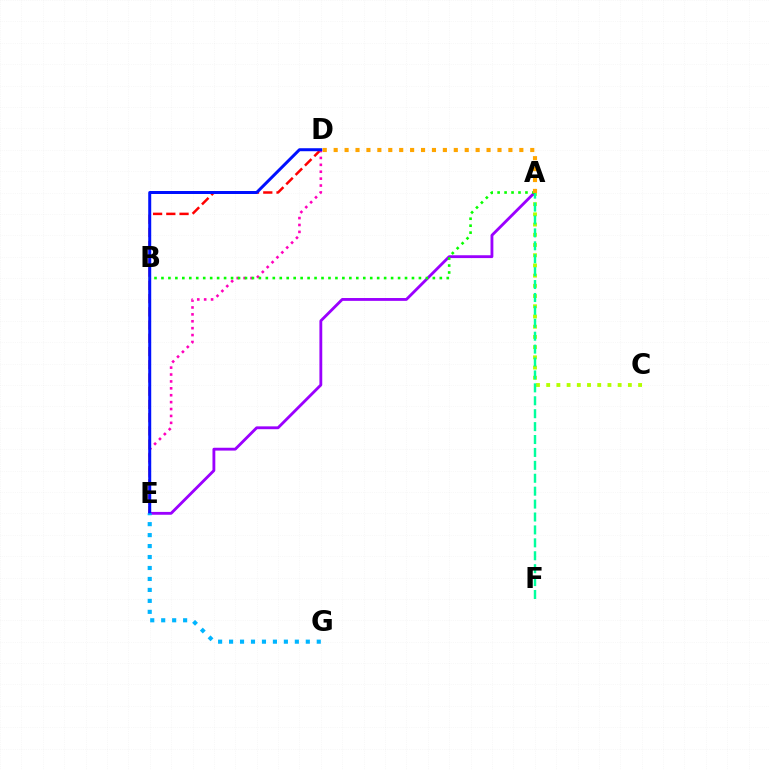{('D', 'E'): [{'color': '#ff0000', 'line_style': 'dashed', 'thickness': 1.8}, {'color': '#ff00bd', 'line_style': 'dotted', 'thickness': 1.88}, {'color': '#0010ff', 'line_style': 'solid', 'thickness': 2.15}], ('A', 'C'): [{'color': '#b3ff00', 'line_style': 'dotted', 'thickness': 2.77}], ('A', 'E'): [{'color': '#9b00ff', 'line_style': 'solid', 'thickness': 2.04}], ('A', 'F'): [{'color': '#00ff9d', 'line_style': 'dashed', 'thickness': 1.75}], ('E', 'G'): [{'color': '#00b5ff', 'line_style': 'dotted', 'thickness': 2.98}], ('A', 'B'): [{'color': '#08ff00', 'line_style': 'dotted', 'thickness': 1.89}], ('A', 'D'): [{'color': '#ffa500', 'line_style': 'dotted', 'thickness': 2.97}]}